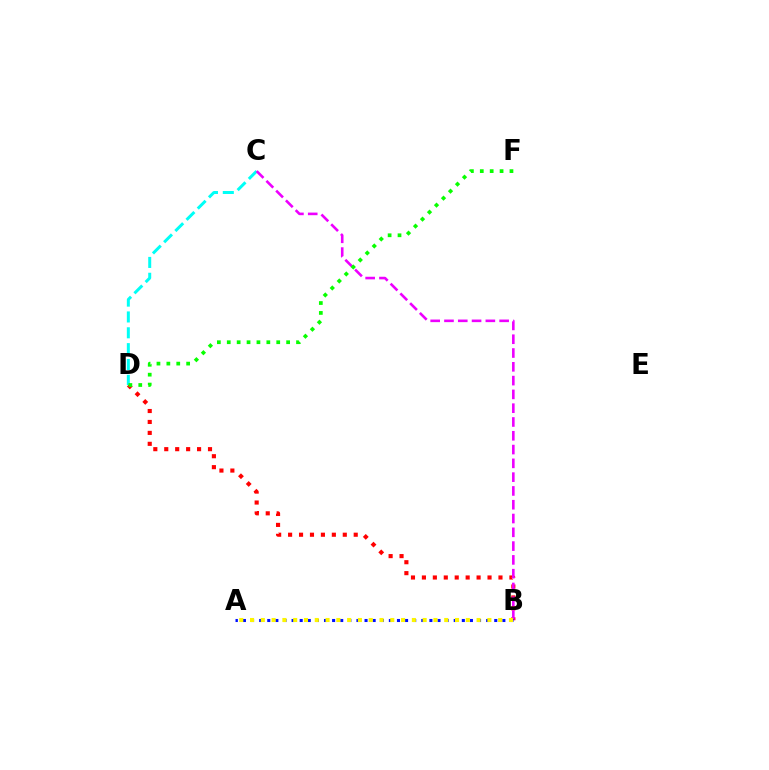{('B', 'D'): [{'color': '#ff0000', 'line_style': 'dotted', 'thickness': 2.97}], ('C', 'D'): [{'color': '#00fff6', 'line_style': 'dashed', 'thickness': 2.15}], ('B', 'C'): [{'color': '#ee00ff', 'line_style': 'dashed', 'thickness': 1.87}], ('D', 'F'): [{'color': '#08ff00', 'line_style': 'dotted', 'thickness': 2.69}], ('A', 'B'): [{'color': '#0010ff', 'line_style': 'dotted', 'thickness': 2.2}, {'color': '#fcf500', 'line_style': 'dotted', 'thickness': 2.93}]}